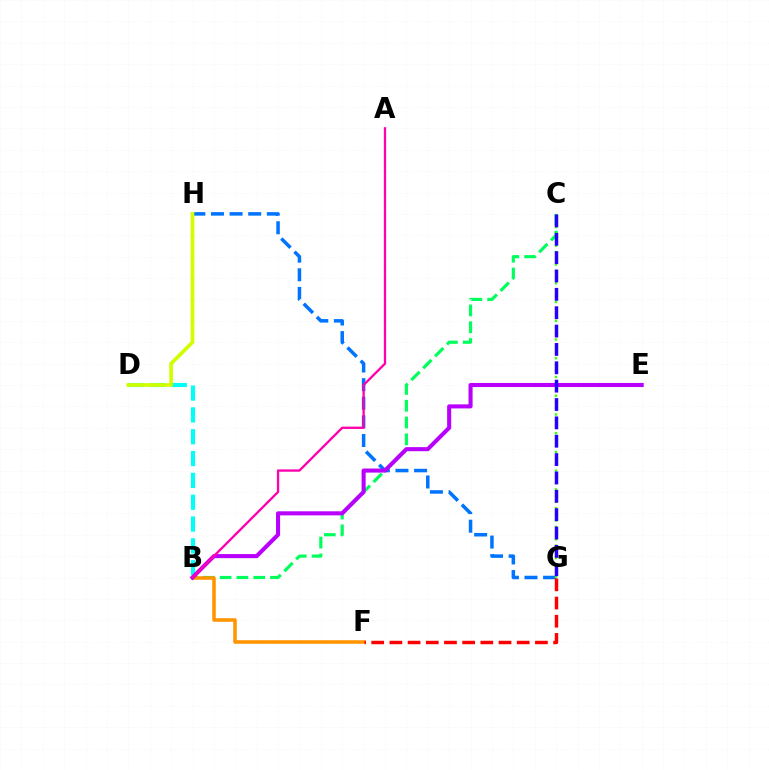{('G', 'H'): [{'color': '#0074ff', 'line_style': 'dashed', 'thickness': 2.53}], ('B', 'C'): [{'color': '#00ff5c', 'line_style': 'dashed', 'thickness': 2.28}], ('B', 'F'): [{'color': '#ff9400', 'line_style': 'solid', 'thickness': 2.55}], ('B', 'D'): [{'color': '#00fff6', 'line_style': 'dashed', 'thickness': 2.96}], ('C', 'G'): [{'color': '#3dff00', 'line_style': 'dotted', 'thickness': 1.7}, {'color': '#2500ff', 'line_style': 'dashed', 'thickness': 2.49}], ('D', 'H'): [{'color': '#d1ff00', 'line_style': 'solid', 'thickness': 2.68}], ('B', 'E'): [{'color': '#b900ff', 'line_style': 'solid', 'thickness': 2.93}], ('A', 'B'): [{'color': '#ff00ac', 'line_style': 'solid', 'thickness': 1.67}], ('F', 'G'): [{'color': '#ff0000', 'line_style': 'dashed', 'thickness': 2.47}]}